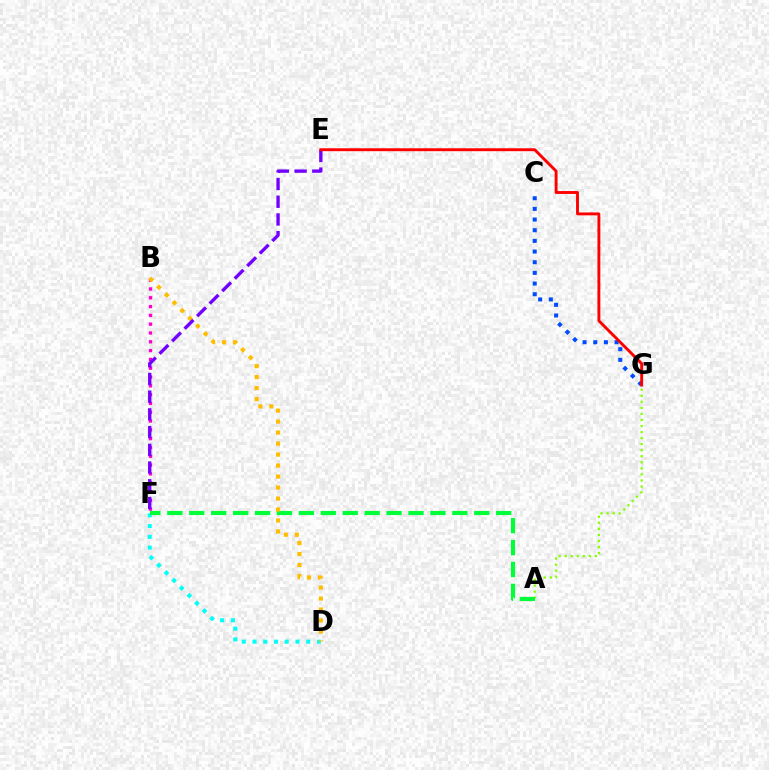{('A', 'G'): [{'color': '#84ff00', 'line_style': 'dotted', 'thickness': 1.64}], ('B', 'F'): [{'color': '#ff00cf', 'line_style': 'dotted', 'thickness': 2.39}], ('C', 'G'): [{'color': '#004bff', 'line_style': 'dotted', 'thickness': 2.9}], ('D', 'F'): [{'color': '#00fff6', 'line_style': 'dotted', 'thickness': 2.92}], ('A', 'F'): [{'color': '#00ff39', 'line_style': 'dashed', 'thickness': 2.98}], ('B', 'D'): [{'color': '#ffbd00', 'line_style': 'dotted', 'thickness': 2.98}], ('E', 'F'): [{'color': '#7200ff', 'line_style': 'dashed', 'thickness': 2.41}], ('E', 'G'): [{'color': '#ff0000', 'line_style': 'solid', 'thickness': 2.09}]}